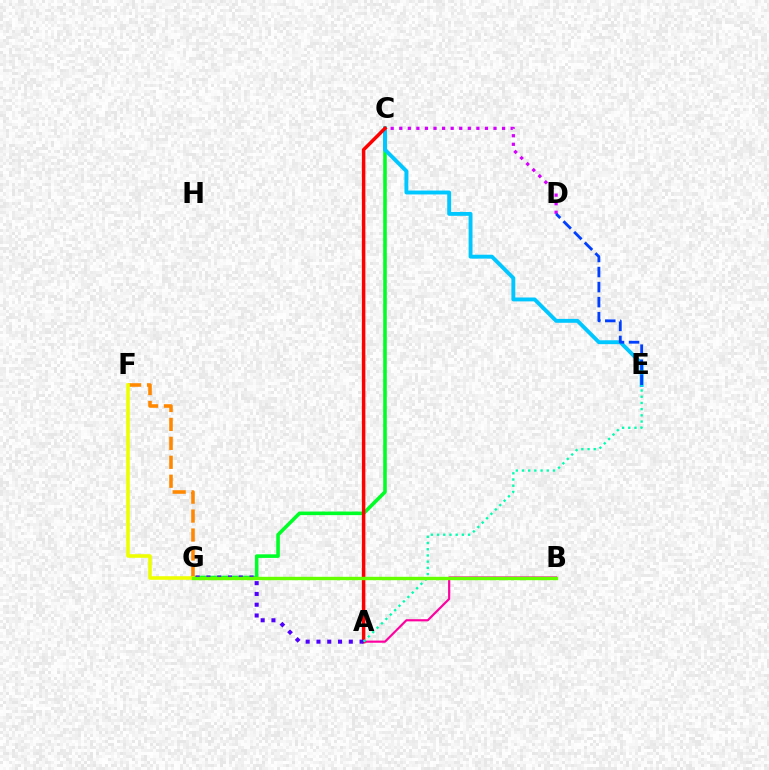{('C', 'G'): [{'color': '#00ff27', 'line_style': 'solid', 'thickness': 2.59}], ('C', 'E'): [{'color': '#00c7ff', 'line_style': 'solid', 'thickness': 2.8}], ('A', 'B'): [{'color': '#ff00a0', 'line_style': 'solid', 'thickness': 1.56}], ('C', 'D'): [{'color': '#d600ff', 'line_style': 'dotted', 'thickness': 2.33}], ('D', 'E'): [{'color': '#003fff', 'line_style': 'dashed', 'thickness': 2.04}], ('A', 'C'): [{'color': '#ff0000', 'line_style': 'solid', 'thickness': 2.5}], ('F', 'G'): [{'color': '#ff8800', 'line_style': 'dashed', 'thickness': 2.57}, {'color': '#eeff00', 'line_style': 'solid', 'thickness': 2.57}], ('A', 'G'): [{'color': '#4f00ff', 'line_style': 'dotted', 'thickness': 2.93}], ('A', 'E'): [{'color': '#00ffaf', 'line_style': 'dotted', 'thickness': 1.68}], ('B', 'G'): [{'color': '#66ff00', 'line_style': 'solid', 'thickness': 2.45}]}